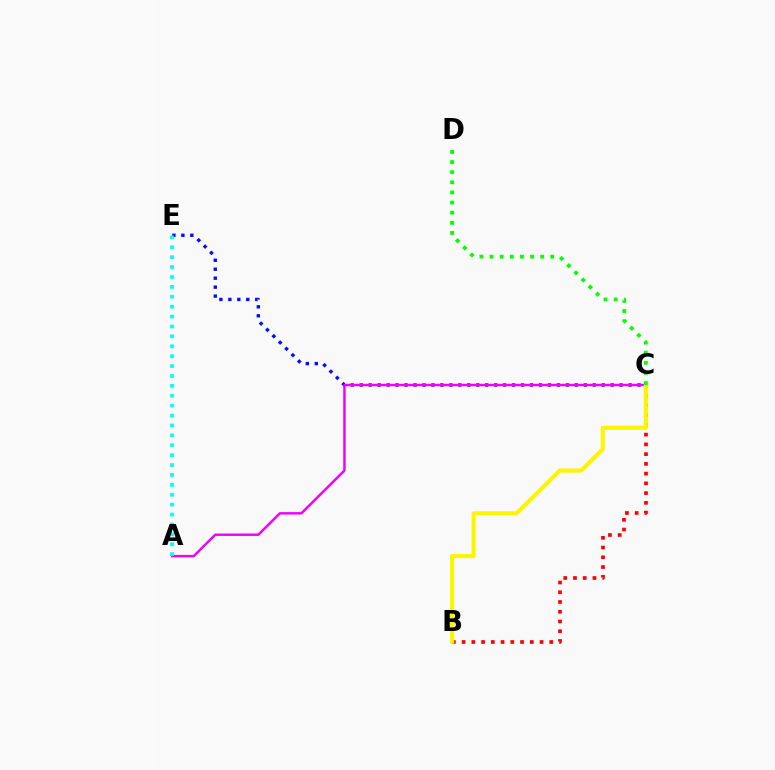{('C', 'E'): [{'color': '#0010ff', 'line_style': 'dotted', 'thickness': 2.43}], ('A', 'C'): [{'color': '#ee00ff', 'line_style': 'solid', 'thickness': 1.76}], ('B', 'C'): [{'color': '#ff0000', 'line_style': 'dotted', 'thickness': 2.65}, {'color': '#fcf500', 'line_style': 'solid', 'thickness': 2.95}], ('A', 'E'): [{'color': '#00fff6', 'line_style': 'dotted', 'thickness': 2.69}], ('C', 'D'): [{'color': '#08ff00', 'line_style': 'dotted', 'thickness': 2.75}]}